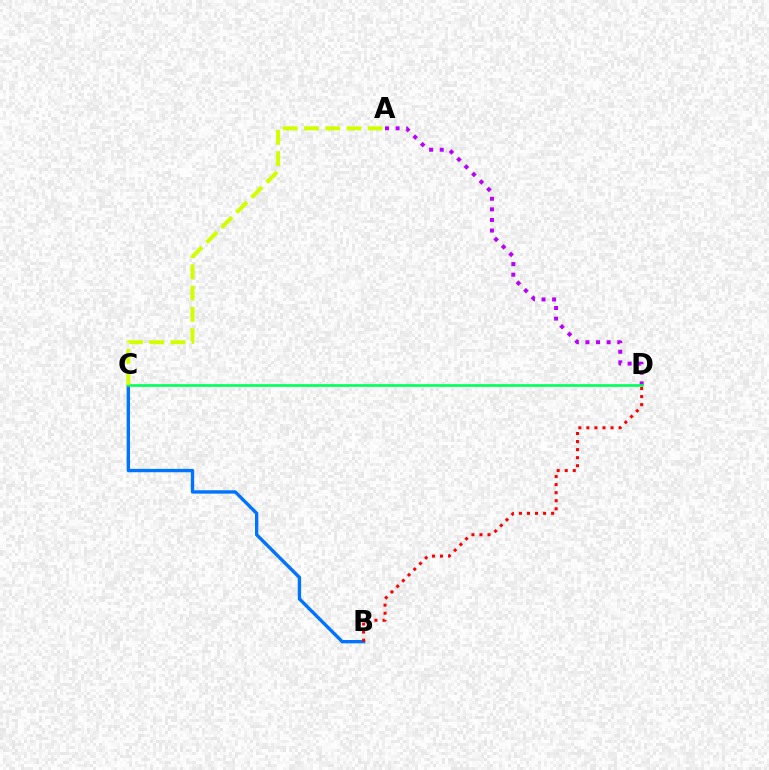{('B', 'C'): [{'color': '#0074ff', 'line_style': 'solid', 'thickness': 2.42}], ('B', 'D'): [{'color': '#ff0000', 'line_style': 'dotted', 'thickness': 2.19}], ('A', 'D'): [{'color': '#b900ff', 'line_style': 'dotted', 'thickness': 2.88}], ('C', 'D'): [{'color': '#00ff5c', 'line_style': 'solid', 'thickness': 1.91}], ('A', 'C'): [{'color': '#d1ff00', 'line_style': 'dashed', 'thickness': 2.89}]}